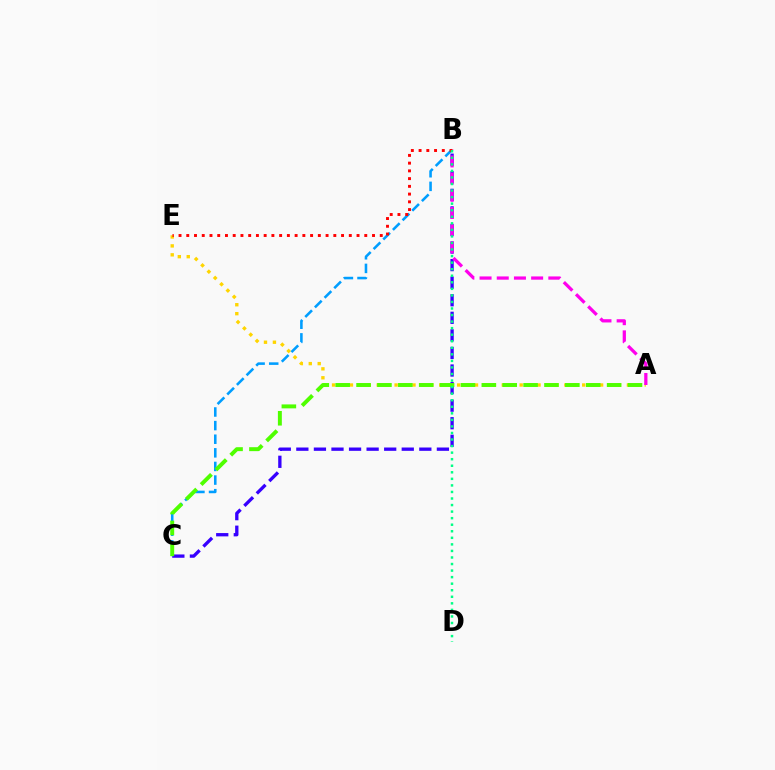{('A', 'E'): [{'color': '#ffd500', 'line_style': 'dotted', 'thickness': 2.43}], ('B', 'C'): [{'color': '#3700ff', 'line_style': 'dashed', 'thickness': 2.39}, {'color': '#009eff', 'line_style': 'dashed', 'thickness': 1.85}], ('A', 'B'): [{'color': '#ff00ed', 'line_style': 'dashed', 'thickness': 2.34}], ('A', 'C'): [{'color': '#4fff00', 'line_style': 'dashed', 'thickness': 2.84}], ('B', 'E'): [{'color': '#ff0000', 'line_style': 'dotted', 'thickness': 2.1}], ('B', 'D'): [{'color': '#00ff86', 'line_style': 'dotted', 'thickness': 1.78}]}